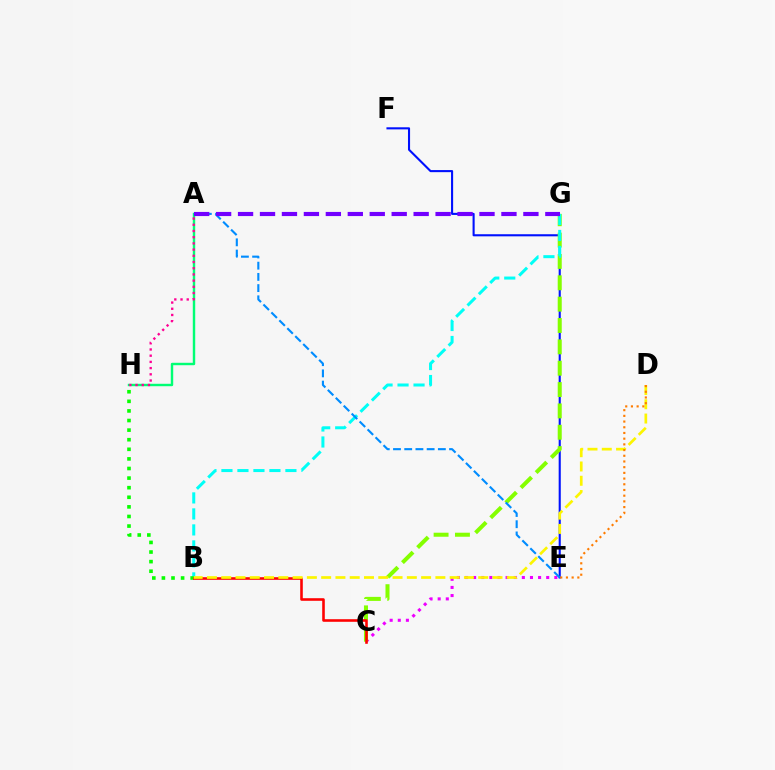{('E', 'F'): [{'color': '#0010ff', 'line_style': 'solid', 'thickness': 1.51}], ('C', 'E'): [{'color': '#ee00ff', 'line_style': 'dotted', 'thickness': 2.21}], ('C', 'G'): [{'color': '#84ff00', 'line_style': 'dashed', 'thickness': 2.9}], ('B', 'G'): [{'color': '#00fff6', 'line_style': 'dashed', 'thickness': 2.17}], ('B', 'H'): [{'color': '#08ff00', 'line_style': 'dotted', 'thickness': 2.61}], ('B', 'C'): [{'color': '#ff0000', 'line_style': 'solid', 'thickness': 1.86}], ('A', 'H'): [{'color': '#00ff74', 'line_style': 'solid', 'thickness': 1.74}, {'color': '#ff0094', 'line_style': 'dotted', 'thickness': 1.69}], ('A', 'E'): [{'color': '#008cff', 'line_style': 'dashed', 'thickness': 1.52}], ('B', 'D'): [{'color': '#fcf500', 'line_style': 'dashed', 'thickness': 1.94}], ('A', 'G'): [{'color': '#7200ff', 'line_style': 'dashed', 'thickness': 2.98}], ('D', 'E'): [{'color': '#ff7c00', 'line_style': 'dotted', 'thickness': 1.55}]}